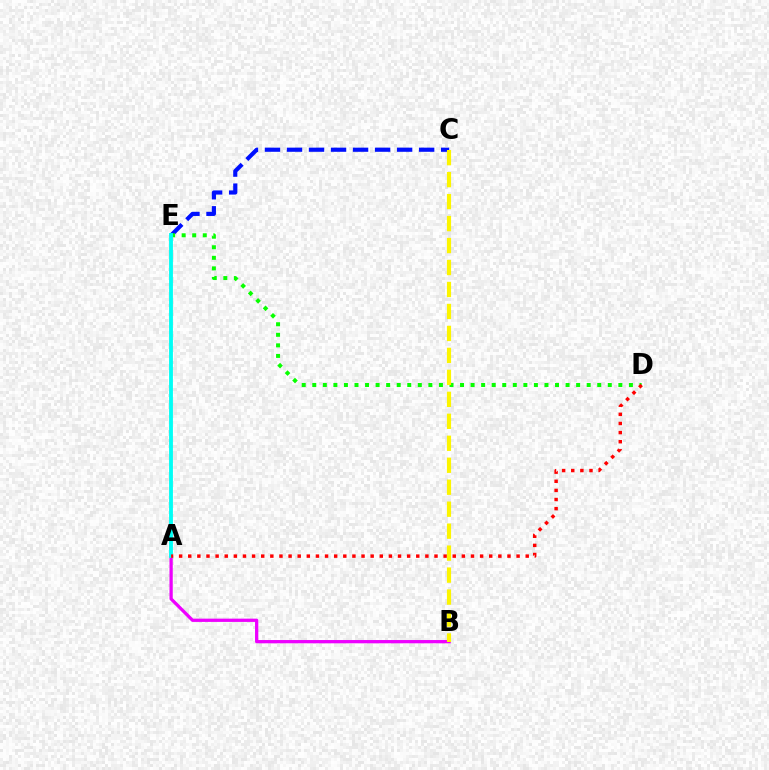{('C', 'E'): [{'color': '#0010ff', 'line_style': 'dashed', 'thickness': 2.99}], ('A', 'B'): [{'color': '#ee00ff', 'line_style': 'solid', 'thickness': 2.35}], ('D', 'E'): [{'color': '#08ff00', 'line_style': 'dotted', 'thickness': 2.87}], ('A', 'E'): [{'color': '#00fff6', 'line_style': 'solid', 'thickness': 2.76}], ('A', 'D'): [{'color': '#ff0000', 'line_style': 'dotted', 'thickness': 2.48}], ('B', 'C'): [{'color': '#fcf500', 'line_style': 'dashed', 'thickness': 2.98}]}